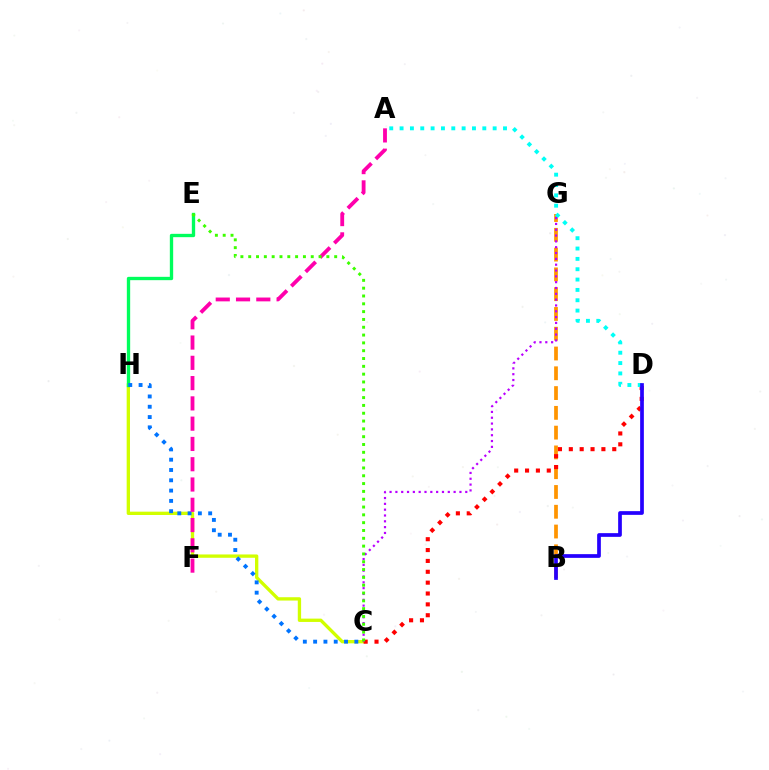{('C', 'H'): [{'color': '#d1ff00', 'line_style': 'solid', 'thickness': 2.4}, {'color': '#0074ff', 'line_style': 'dotted', 'thickness': 2.8}], ('B', 'G'): [{'color': '#ff9400', 'line_style': 'dashed', 'thickness': 2.69}], ('C', 'D'): [{'color': '#ff0000', 'line_style': 'dotted', 'thickness': 2.95}], ('A', 'D'): [{'color': '#00fff6', 'line_style': 'dotted', 'thickness': 2.81}], ('C', 'G'): [{'color': '#b900ff', 'line_style': 'dotted', 'thickness': 1.58}], ('E', 'H'): [{'color': '#00ff5c', 'line_style': 'solid', 'thickness': 2.4}], ('B', 'D'): [{'color': '#2500ff', 'line_style': 'solid', 'thickness': 2.67}], ('A', 'F'): [{'color': '#ff00ac', 'line_style': 'dashed', 'thickness': 2.75}], ('C', 'E'): [{'color': '#3dff00', 'line_style': 'dotted', 'thickness': 2.12}]}